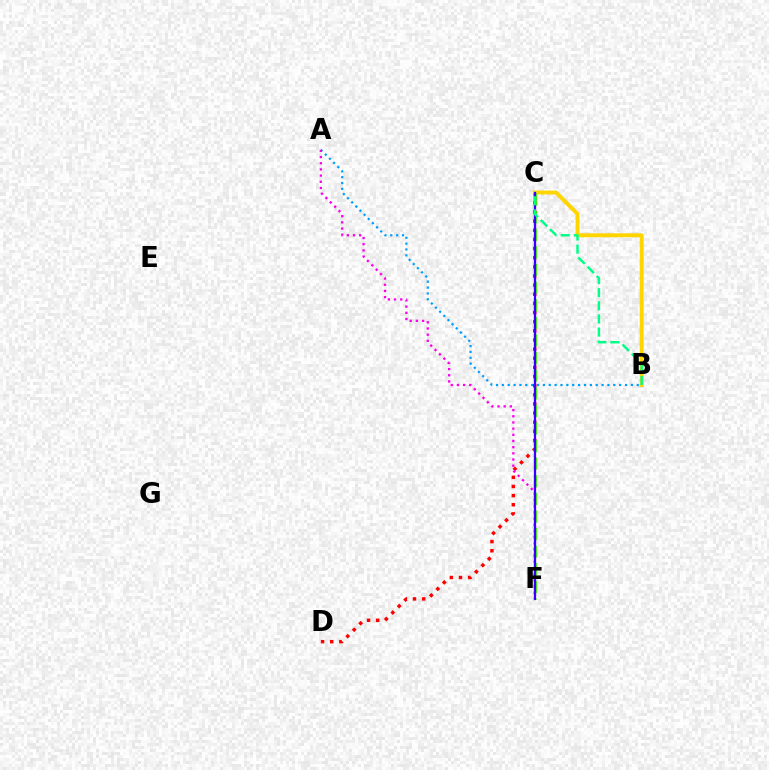{('A', 'B'): [{'color': '#009eff', 'line_style': 'dotted', 'thickness': 1.59}], ('C', 'D'): [{'color': '#ff0000', 'line_style': 'dotted', 'thickness': 2.48}], ('B', 'C'): [{'color': '#ffd500', 'line_style': 'solid', 'thickness': 2.81}, {'color': '#00ff86', 'line_style': 'dashed', 'thickness': 1.78}], ('A', 'F'): [{'color': '#ff00ed', 'line_style': 'dotted', 'thickness': 1.68}], ('C', 'F'): [{'color': '#4fff00', 'line_style': 'dashed', 'thickness': 2.39}, {'color': '#3700ff', 'line_style': 'solid', 'thickness': 1.63}]}